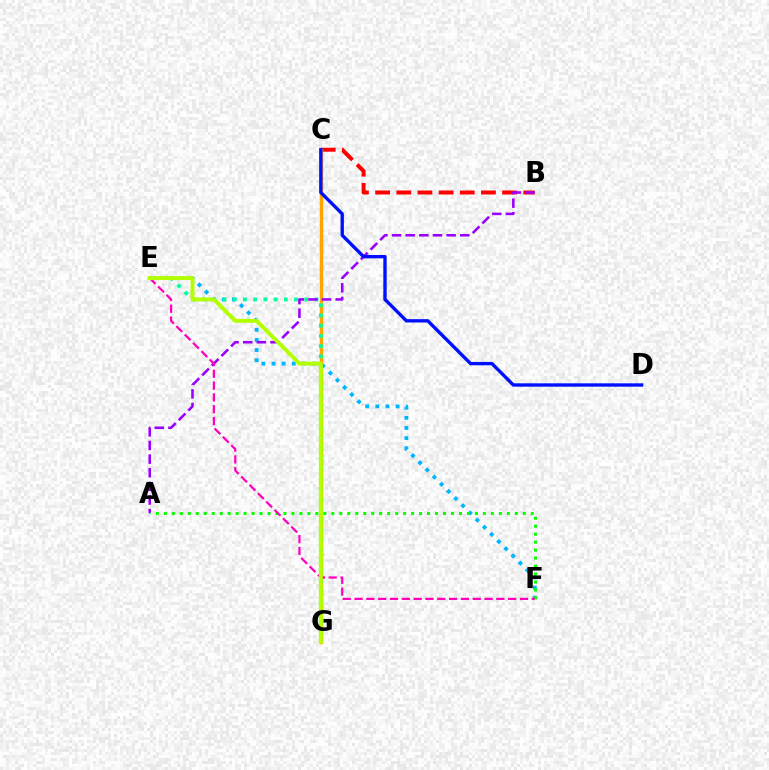{('E', 'F'): [{'color': '#00b5ff', 'line_style': 'dotted', 'thickness': 2.75}, {'color': '#ff00bd', 'line_style': 'dashed', 'thickness': 1.61}], ('B', 'C'): [{'color': '#ff0000', 'line_style': 'dashed', 'thickness': 2.87}], ('C', 'G'): [{'color': '#ffa500', 'line_style': 'solid', 'thickness': 2.49}], ('E', 'G'): [{'color': '#00ff9d', 'line_style': 'dotted', 'thickness': 2.78}, {'color': '#b3ff00', 'line_style': 'solid', 'thickness': 2.83}], ('A', 'B'): [{'color': '#9b00ff', 'line_style': 'dashed', 'thickness': 1.85}], ('A', 'F'): [{'color': '#08ff00', 'line_style': 'dotted', 'thickness': 2.17}], ('C', 'D'): [{'color': '#0010ff', 'line_style': 'solid', 'thickness': 2.42}]}